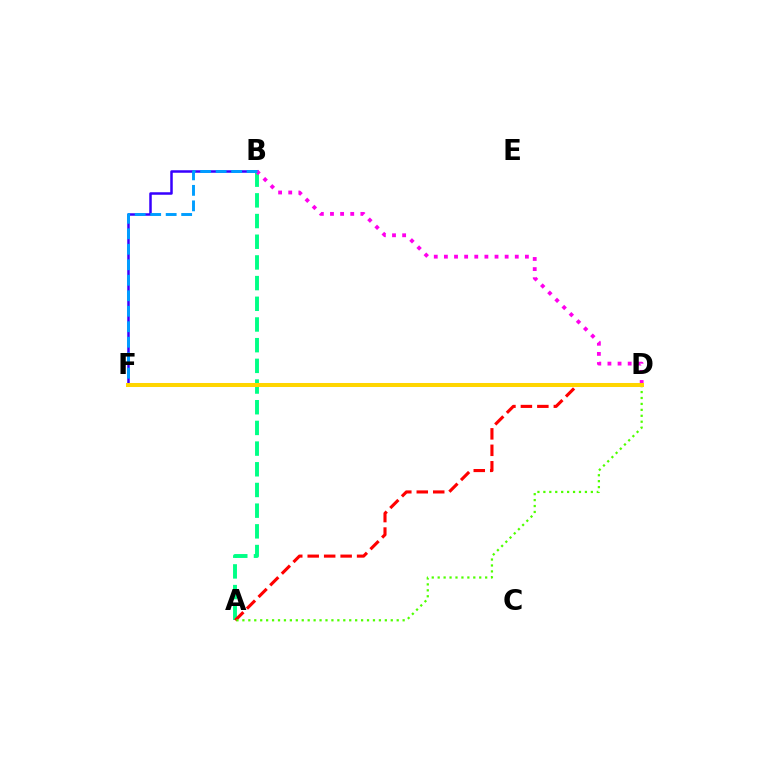{('A', 'B'): [{'color': '#00ff86', 'line_style': 'dashed', 'thickness': 2.81}], ('B', 'F'): [{'color': '#3700ff', 'line_style': 'solid', 'thickness': 1.81}, {'color': '#009eff', 'line_style': 'dashed', 'thickness': 2.1}], ('B', 'D'): [{'color': '#ff00ed', 'line_style': 'dotted', 'thickness': 2.75}], ('A', 'D'): [{'color': '#ff0000', 'line_style': 'dashed', 'thickness': 2.24}, {'color': '#4fff00', 'line_style': 'dotted', 'thickness': 1.61}], ('D', 'F'): [{'color': '#ffd500', 'line_style': 'solid', 'thickness': 2.89}]}